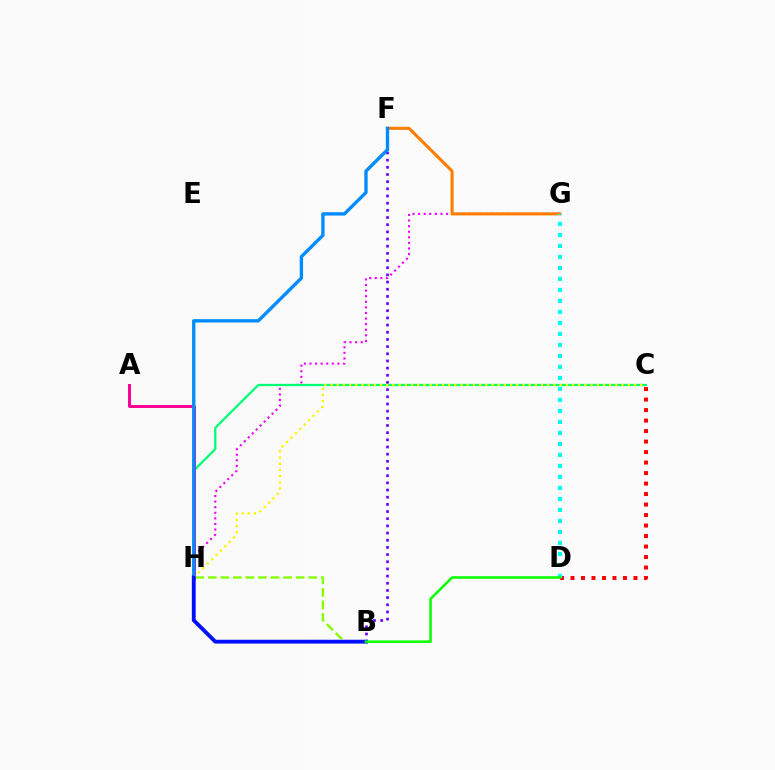{('G', 'H'): [{'color': '#ee00ff', 'line_style': 'dotted', 'thickness': 1.52}], ('B', 'F'): [{'color': '#7200ff', 'line_style': 'dotted', 'thickness': 1.95}], ('F', 'G'): [{'color': '#ff7c00', 'line_style': 'solid', 'thickness': 2.22}], ('C', 'D'): [{'color': '#ff0000', 'line_style': 'dotted', 'thickness': 2.85}], ('C', 'H'): [{'color': '#00ff74', 'line_style': 'solid', 'thickness': 1.63}, {'color': '#fcf500', 'line_style': 'dotted', 'thickness': 1.68}], ('D', 'G'): [{'color': '#00fff6', 'line_style': 'dotted', 'thickness': 2.99}], ('A', 'H'): [{'color': '#ff0094', 'line_style': 'solid', 'thickness': 2.13}], ('B', 'H'): [{'color': '#84ff00', 'line_style': 'dashed', 'thickness': 1.71}, {'color': '#0010ff', 'line_style': 'solid', 'thickness': 2.76}], ('F', 'H'): [{'color': '#008cff', 'line_style': 'solid', 'thickness': 2.41}], ('B', 'D'): [{'color': '#08ff00', 'line_style': 'solid', 'thickness': 1.82}]}